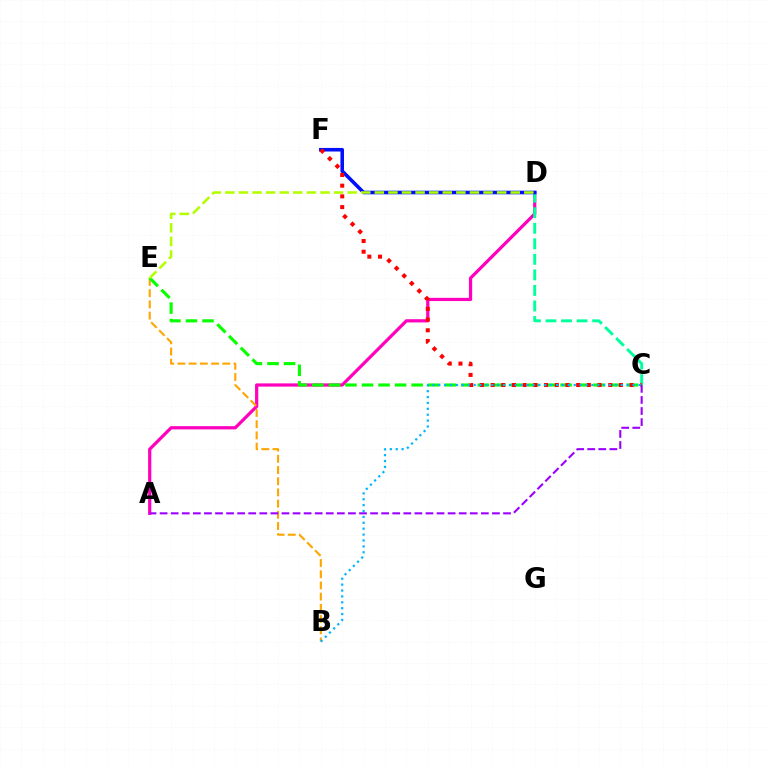{('A', 'D'): [{'color': '#ff00bd', 'line_style': 'solid', 'thickness': 2.32}], ('C', 'D'): [{'color': '#00ff9d', 'line_style': 'dashed', 'thickness': 2.11}], ('B', 'E'): [{'color': '#ffa500', 'line_style': 'dashed', 'thickness': 1.52}], ('D', 'F'): [{'color': '#0010ff', 'line_style': 'solid', 'thickness': 2.57}], ('C', 'E'): [{'color': '#08ff00', 'line_style': 'dashed', 'thickness': 2.25}], ('C', 'F'): [{'color': '#ff0000', 'line_style': 'dotted', 'thickness': 2.91}], ('A', 'C'): [{'color': '#9b00ff', 'line_style': 'dashed', 'thickness': 1.5}], ('B', 'C'): [{'color': '#00b5ff', 'line_style': 'dotted', 'thickness': 1.6}], ('D', 'E'): [{'color': '#b3ff00', 'line_style': 'dashed', 'thickness': 1.85}]}